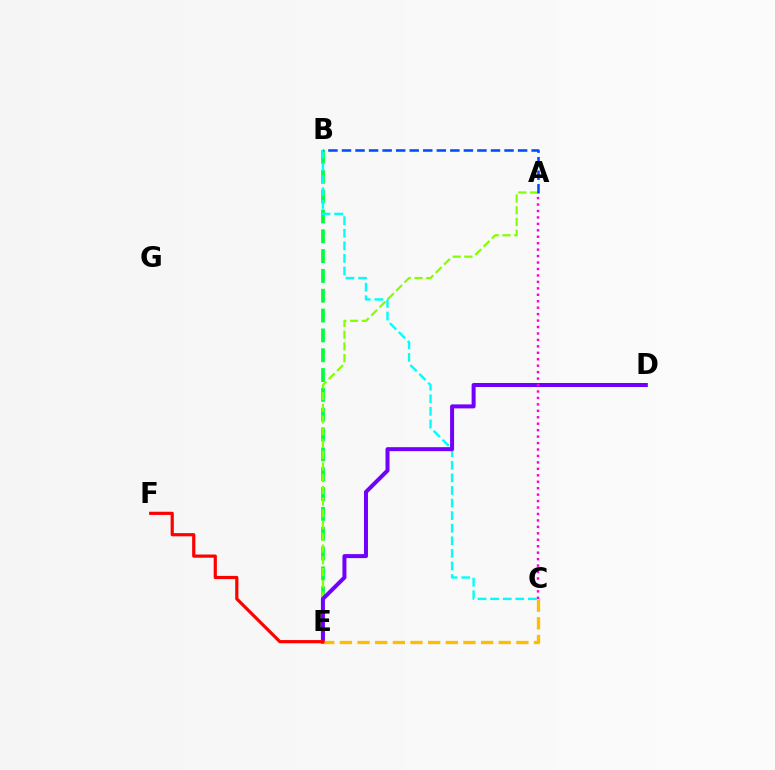{('B', 'E'): [{'color': '#00ff39', 'line_style': 'dashed', 'thickness': 2.69}], ('A', 'E'): [{'color': '#84ff00', 'line_style': 'dashed', 'thickness': 1.59}], ('B', 'C'): [{'color': '#00fff6', 'line_style': 'dashed', 'thickness': 1.71}], ('D', 'E'): [{'color': '#7200ff', 'line_style': 'solid', 'thickness': 2.88}], ('C', 'E'): [{'color': '#ffbd00', 'line_style': 'dashed', 'thickness': 2.4}], ('E', 'F'): [{'color': '#ff0000', 'line_style': 'solid', 'thickness': 2.3}], ('A', 'C'): [{'color': '#ff00cf', 'line_style': 'dotted', 'thickness': 1.75}], ('A', 'B'): [{'color': '#004bff', 'line_style': 'dashed', 'thickness': 1.84}]}